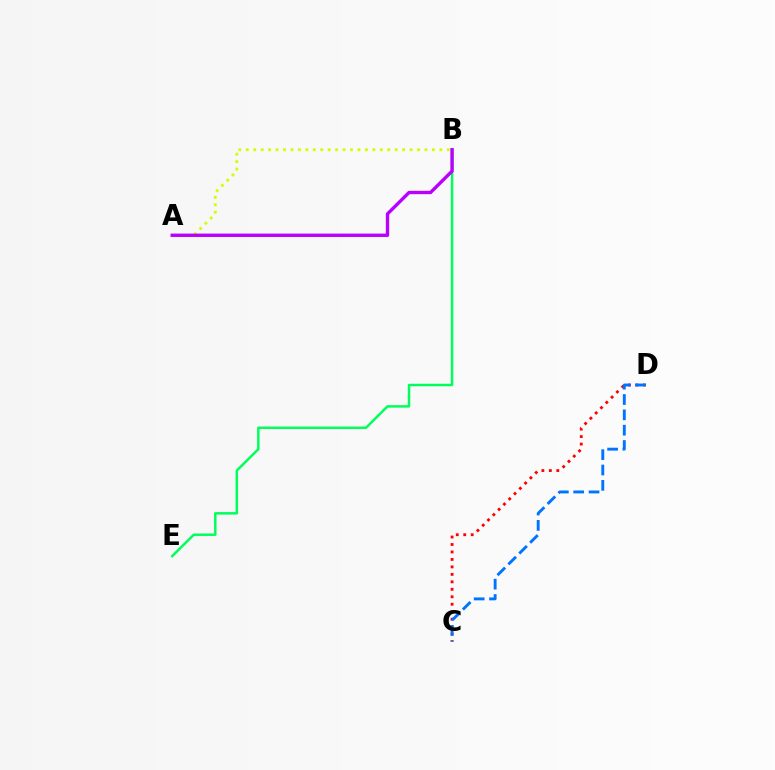{('B', 'E'): [{'color': '#00ff5c', 'line_style': 'solid', 'thickness': 1.79}], ('C', 'D'): [{'color': '#ff0000', 'line_style': 'dotted', 'thickness': 2.03}, {'color': '#0074ff', 'line_style': 'dashed', 'thickness': 2.08}], ('A', 'B'): [{'color': '#d1ff00', 'line_style': 'dotted', 'thickness': 2.02}, {'color': '#b900ff', 'line_style': 'solid', 'thickness': 2.43}]}